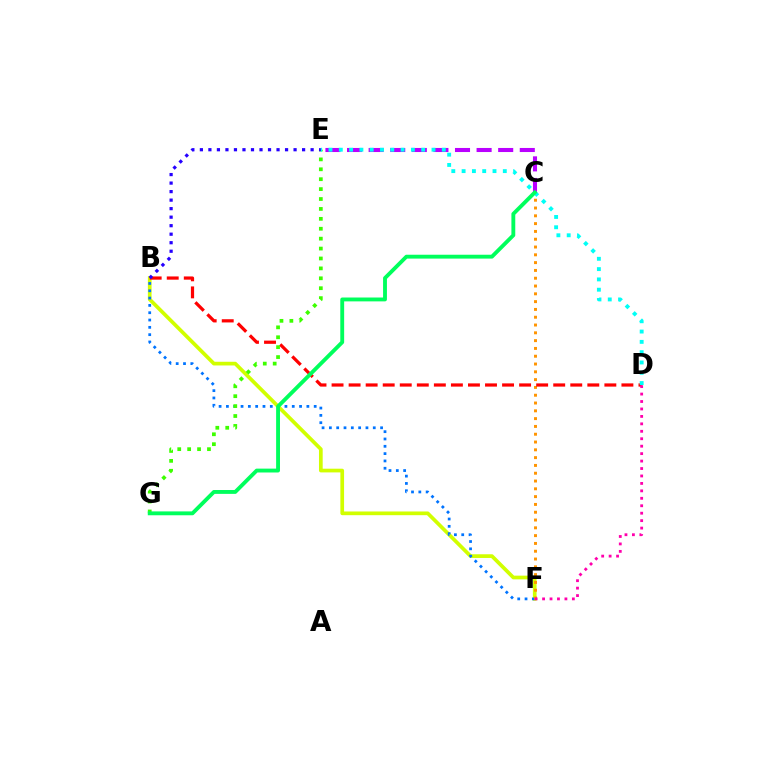{('B', 'F'): [{'color': '#d1ff00', 'line_style': 'solid', 'thickness': 2.67}, {'color': '#0074ff', 'line_style': 'dotted', 'thickness': 1.99}], ('C', 'F'): [{'color': '#ff9400', 'line_style': 'dotted', 'thickness': 2.12}], ('C', 'E'): [{'color': '#b900ff', 'line_style': 'dashed', 'thickness': 2.93}], ('B', 'D'): [{'color': '#ff0000', 'line_style': 'dashed', 'thickness': 2.32}], ('E', 'G'): [{'color': '#3dff00', 'line_style': 'dotted', 'thickness': 2.69}], ('D', 'E'): [{'color': '#00fff6', 'line_style': 'dotted', 'thickness': 2.8}], ('D', 'F'): [{'color': '#ff00ac', 'line_style': 'dotted', 'thickness': 2.02}], ('B', 'E'): [{'color': '#2500ff', 'line_style': 'dotted', 'thickness': 2.31}], ('C', 'G'): [{'color': '#00ff5c', 'line_style': 'solid', 'thickness': 2.78}]}